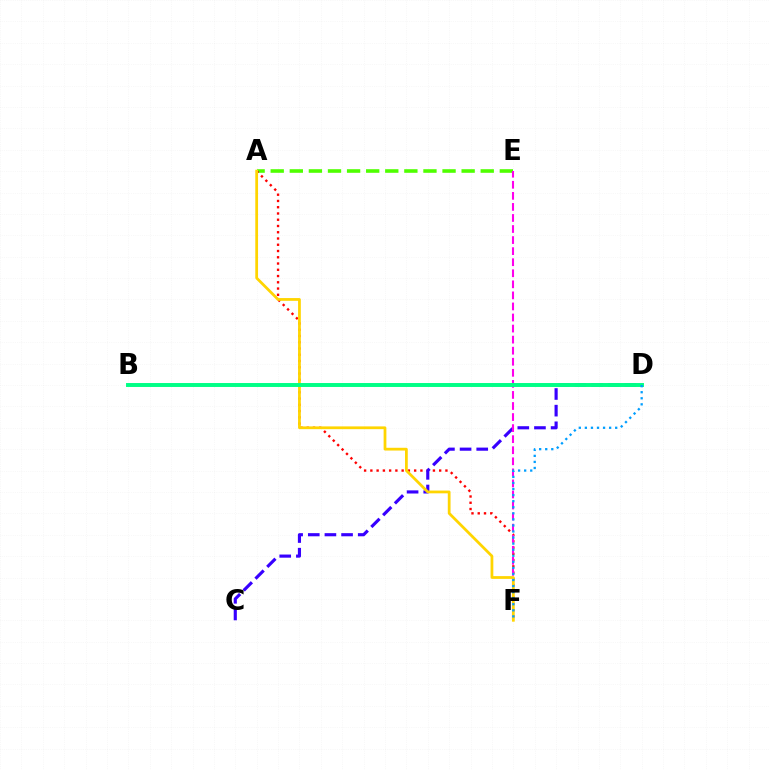{('A', 'E'): [{'color': '#4fff00', 'line_style': 'dashed', 'thickness': 2.59}], ('A', 'F'): [{'color': '#ff0000', 'line_style': 'dotted', 'thickness': 1.7}, {'color': '#ffd500', 'line_style': 'solid', 'thickness': 1.99}], ('C', 'D'): [{'color': '#3700ff', 'line_style': 'dashed', 'thickness': 2.26}], ('E', 'F'): [{'color': '#ff00ed', 'line_style': 'dashed', 'thickness': 1.5}], ('B', 'D'): [{'color': '#00ff86', 'line_style': 'solid', 'thickness': 2.83}], ('D', 'F'): [{'color': '#009eff', 'line_style': 'dotted', 'thickness': 1.65}]}